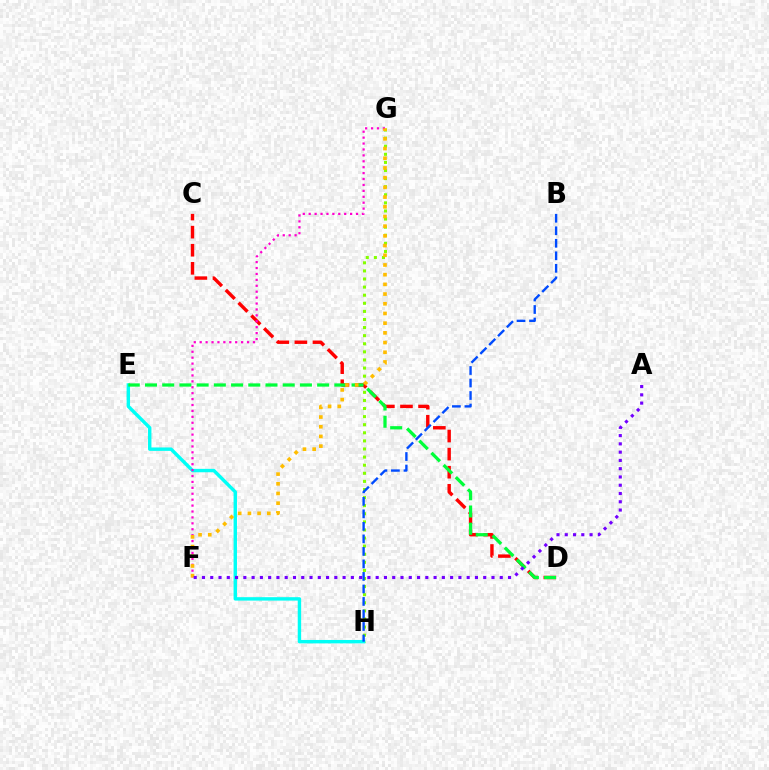{('G', 'H'): [{'color': '#84ff00', 'line_style': 'dotted', 'thickness': 2.2}], ('E', 'H'): [{'color': '#00fff6', 'line_style': 'solid', 'thickness': 2.46}], ('C', 'D'): [{'color': '#ff0000', 'line_style': 'dashed', 'thickness': 2.46}], ('D', 'E'): [{'color': '#00ff39', 'line_style': 'dashed', 'thickness': 2.34}], ('B', 'H'): [{'color': '#004bff', 'line_style': 'dashed', 'thickness': 1.7}], ('F', 'G'): [{'color': '#ff00cf', 'line_style': 'dotted', 'thickness': 1.61}, {'color': '#ffbd00', 'line_style': 'dotted', 'thickness': 2.64}], ('A', 'F'): [{'color': '#7200ff', 'line_style': 'dotted', 'thickness': 2.25}]}